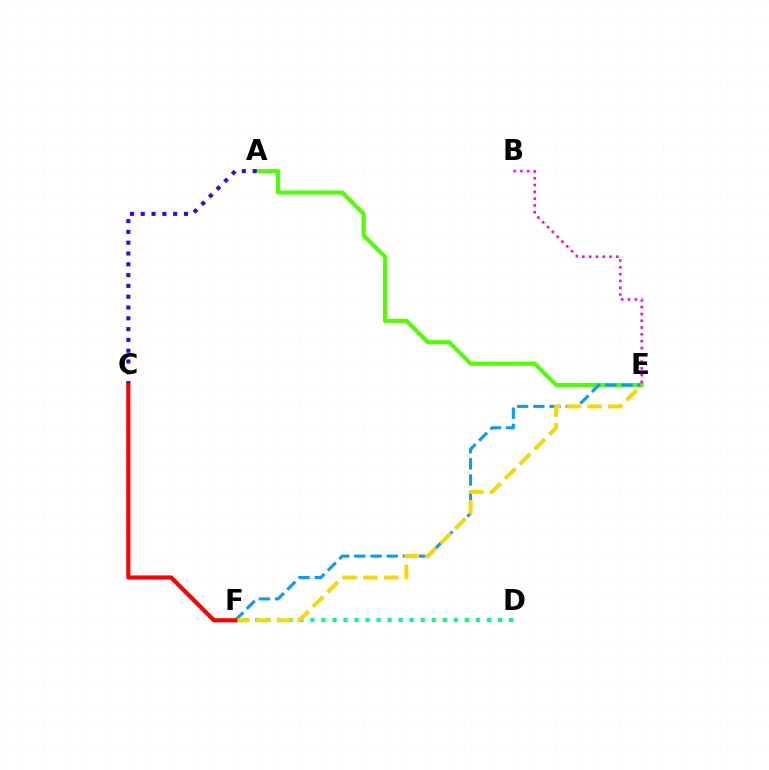{('A', 'E'): [{'color': '#4fff00', 'line_style': 'solid', 'thickness': 2.96}], ('A', 'C'): [{'color': '#3700ff', 'line_style': 'dotted', 'thickness': 2.93}], ('D', 'F'): [{'color': '#00ff86', 'line_style': 'dotted', 'thickness': 3.0}], ('E', 'F'): [{'color': '#009eff', 'line_style': 'dashed', 'thickness': 2.2}, {'color': '#ffd500', 'line_style': 'dashed', 'thickness': 2.82}], ('C', 'F'): [{'color': '#ff0000', 'line_style': 'solid', 'thickness': 2.99}], ('B', 'E'): [{'color': '#ff00ed', 'line_style': 'dotted', 'thickness': 1.85}]}